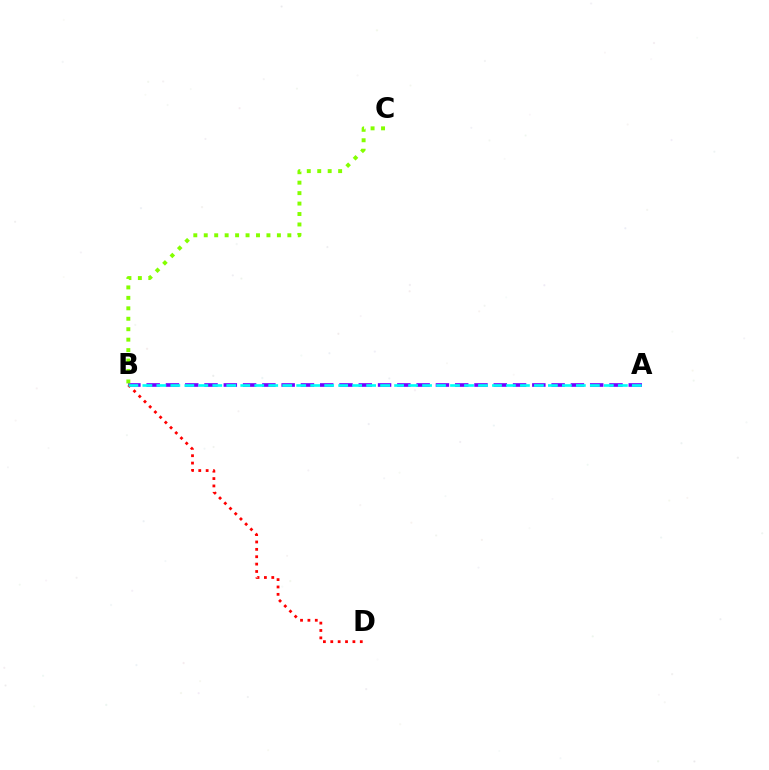{('A', 'B'): [{'color': '#7200ff', 'line_style': 'dashed', 'thickness': 2.62}, {'color': '#00fff6', 'line_style': 'dashed', 'thickness': 1.9}], ('B', 'D'): [{'color': '#ff0000', 'line_style': 'dotted', 'thickness': 2.0}], ('B', 'C'): [{'color': '#84ff00', 'line_style': 'dotted', 'thickness': 2.84}]}